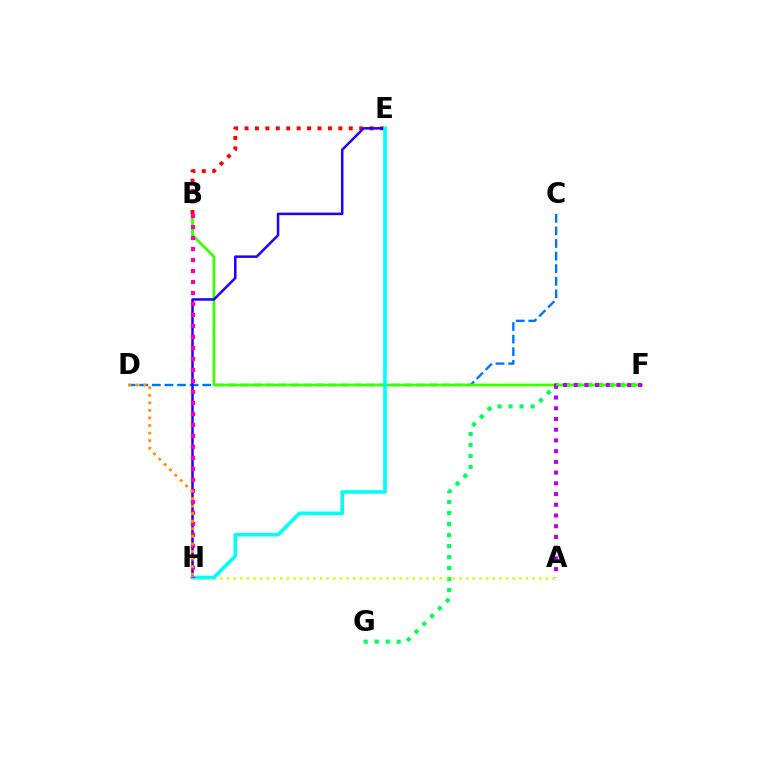{('F', 'G'): [{'color': '#00ff5c', 'line_style': 'dotted', 'thickness': 2.99}], ('C', 'D'): [{'color': '#0074ff', 'line_style': 'dashed', 'thickness': 1.71}], ('B', 'F'): [{'color': '#3dff00', 'line_style': 'solid', 'thickness': 1.98}], ('A', 'H'): [{'color': '#d1ff00', 'line_style': 'dotted', 'thickness': 1.81}], ('B', 'E'): [{'color': '#ff0000', 'line_style': 'dotted', 'thickness': 2.83}], ('E', 'H'): [{'color': '#2500ff', 'line_style': 'solid', 'thickness': 1.83}, {'color': '#00fff6', 'line_style': 'solid', 'thickness': 2.61}], ('A', 'F'): [{'color': '#b900ff', 'line_style': 'dotted', 'thickness': 2.91}], ('B', 'H'): [{'color': '#ff00ac', 'line_style': 'dotted', 'thickness': 2.99}], ('D', 'H'): [{'color': '#ff9400', 'line_style': 'dotted', 'thickness': 2.05}]}